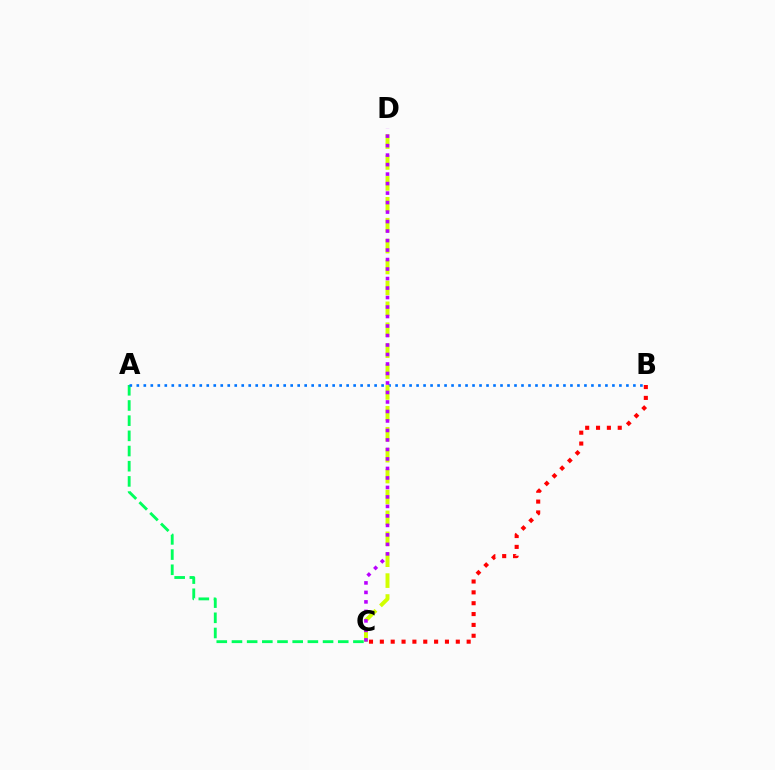{('B', 'C'): [{'color': '#ff0000', 'line_style': 'dotted', 'thickness': 2.95}], ('A', 'C'): [{'color': '#00ff5c', 'line_style': 'dashed', 'thickness': 2.06}], ('A', 'B'): [{'color': '#0074ff', 'line_style': 'dotted', 'thickness': 1.9}], ('C', 'D'): [{'color': '#d1ff00', 'line_style': 'dashed', 'thickness': 2.84}, {'color': '#b900ff', 'line_style': 'dotted', 'thickness': 2.58}]}